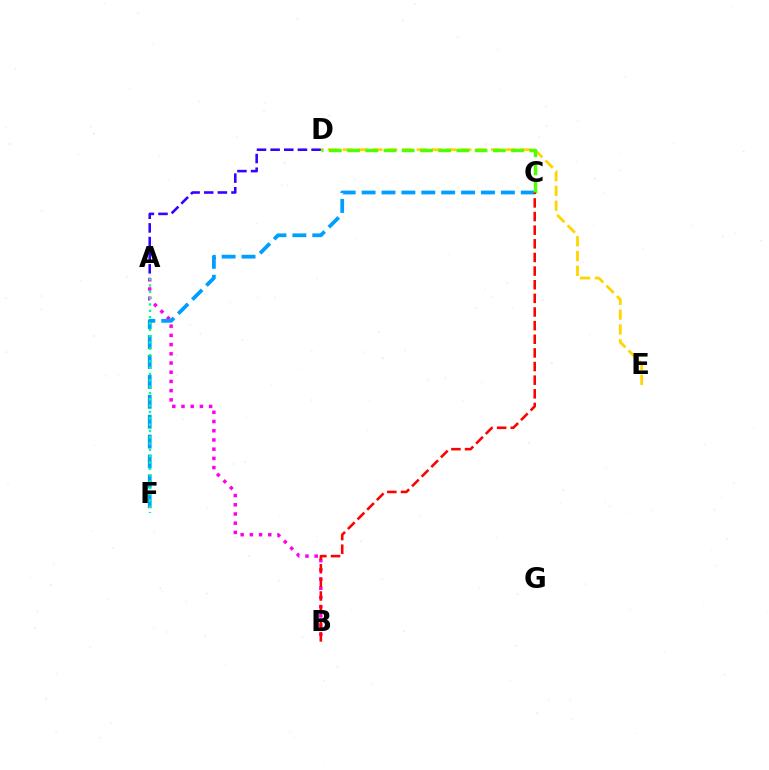{('A', 'B'): [{'color': '#ff00ed', 'line_style': 'dotted', 'thickness': 2.5}], ('D', 'E'): [{'color': '#ffd500', 'line_style': 'dashed', 'thickness': 2.01}], ('C', 'F'): [{'color': '#009eff', 'line_style': 'dashed', 'thickness': 2.7}], ('A', 'D'): [{'color': '#3700ff', 'line_style': 'dashed', 'thickness': 1.85}], ('C', 'D'): [{'color': '#4fff00', 'line_style': 'dashed', 'thickness': 2.47}], ('B', 'C'): [{'color': '#ff0000', 'line_style': 'dashed', 'thickness': 1.85}], ('A', 'F'): [{'color': '#00ff86', 'line_style': 'dotted', 'thickness': 1.72}]}